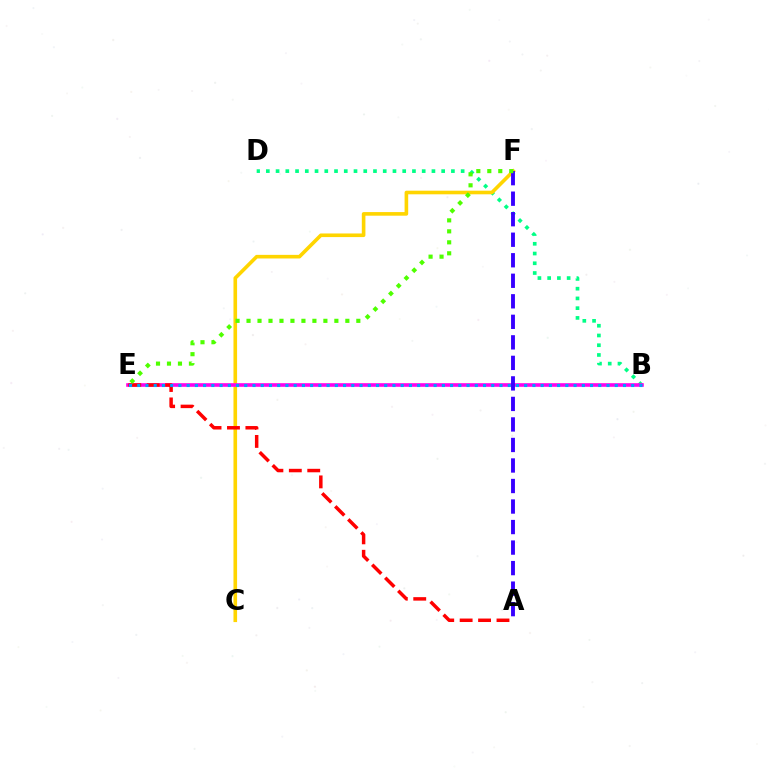{('B', 'D'): [{'color': '#00ff86', 'line_style': 'dotted', 'thickness': 2.65}], ('C', 'F'): [{'color': '#ffd500', 'line_style': 'solid', 'thickness': 2.6}], ('B', 'E'): [{'color': '#ff00ed', 'line_style': 'solid', 'thickness': 2.6}, {'color': '#009eff', 'line_style': 'dotted', 'thickness': 2.24}], ('A', 'F'): [{'color': '#3700ff', 'line_style': 'dashed', 'thickness': 2.79}], ('A', 'E'): [{'color': '#ff0000', 'line_style': 'dashed', 'thickness': 2.5}], ('E', 'F'): [{'color': '#4fff00', 'line_style': 'dotted', 'thickness': 2.98}]}